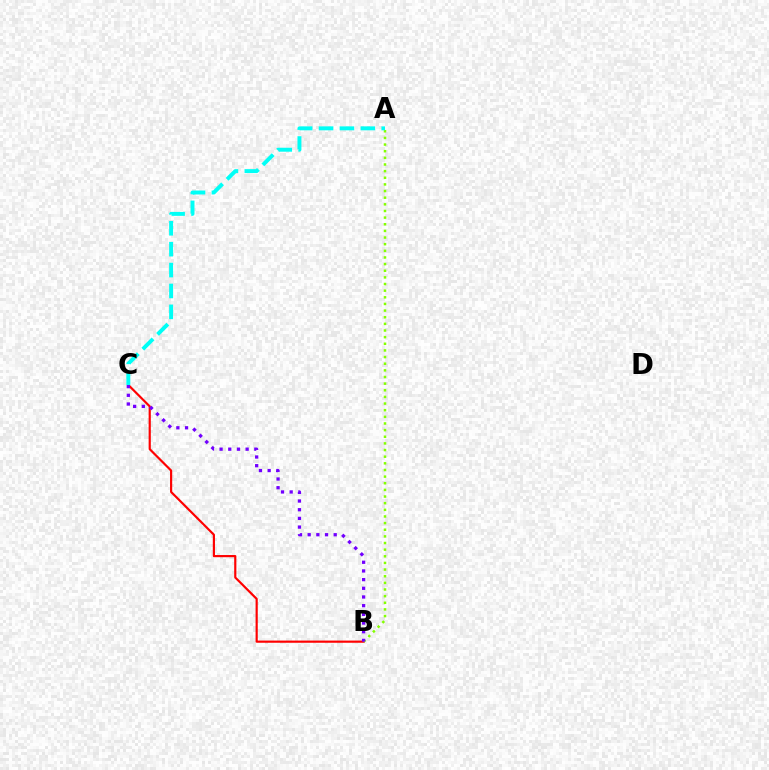{('B', 'C'): [{'color': '#ff0000', 'line_style': 'solid', 'thickness': 1.57}, {'color': '#7200ff', 'line_style': 'dotted', 'thickness': 2.36}], ('A', 'B'): [{'color': '#84ff00', 'line_style': 'dotted', 'thickness': 1.8}], ('A', 'C'): [{'color': '#00fff6', 'line_style': 'dashed', 'thickness': 2.84}]}